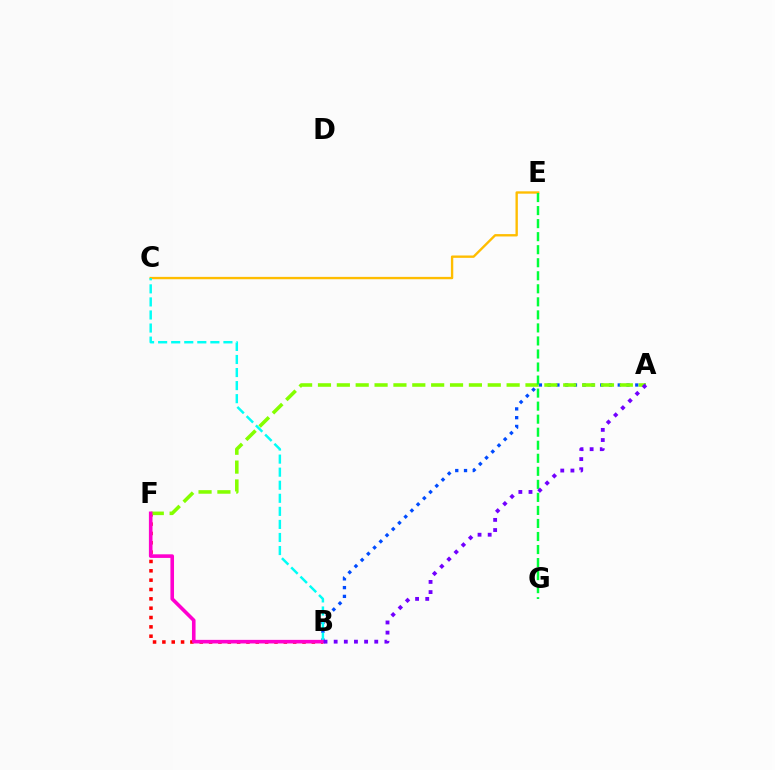{('C', 'E'): [{'color': '#ffbd00', 'line_style': 'solid', 'thickness': 1.7}], ('A', 'B'): [{'color': '#004bff', 'line_style': 'dotted', 'thickness': 2.38}, {'color': '#7200ff', 'line_style': 'dotted', 'thickness': 2.76}], ('B', 'F'): [{'color': '#ff0000', 'line_style': 'dotted', 'thickness': 2.54}, {'color': '#ff00cf', 'line_style': 'solid', 'thickness': 2.59}], ('A', 'F'): [{'color': '#84ff00', 'line_style': 'dashed', 'thickness': 2.56}], ('E', 'G'): [{'color': '#00ff39', 'line_style': 'dashed', 'thickness': 1.77}], ('B', 'C'): [{'color': '#00fff6', 'line_style': 'dashed', 'thickness': 1.77}]}